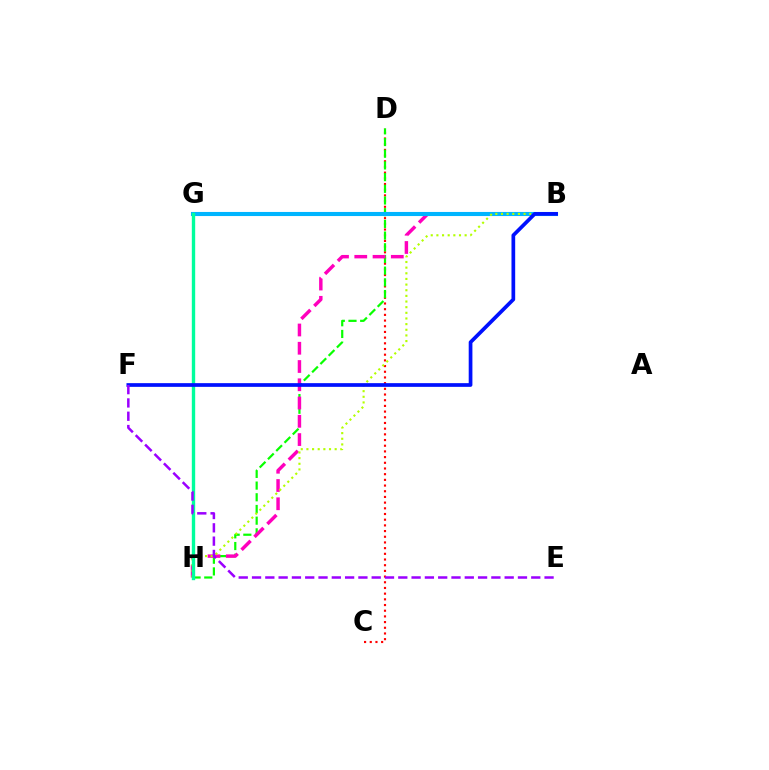{('G', 'H'): [{'color': '#ffa500', 'line_style': 'solid', 'thickness': 1.81}, {'color': '#00ff9d', 'line_style': 'solid', 'thickness': 2.43}], ('C', 'D'): [{'color': '#ff0000', 'line_style': 'dotted', 'thickness': 1.55}], ('D', 'H'): [{'color': '#08ff00', 'line_style': 'dashed', 'thickness': 1.59}], ('B', 'H'): [{'color': '#ff00bd', 'line_style': 'dashed', 'thickness': 2.48}, {'color': '#b3ff00', 'line_style': 'dotted', 'thickness': 1.53}], ('B', 'G'): [{'color': '#00b5ff', 'line_style': 'solid', 'thickness': 2.95}], ('B', 'F'): [{'color': '#0010ff', 'line_style': 'solid', 'thickness': 2.67}], ('E', 'F'): [{'color': '#9b00ff', 'line_style': 'dashed', 'thickness': 1.81}]}